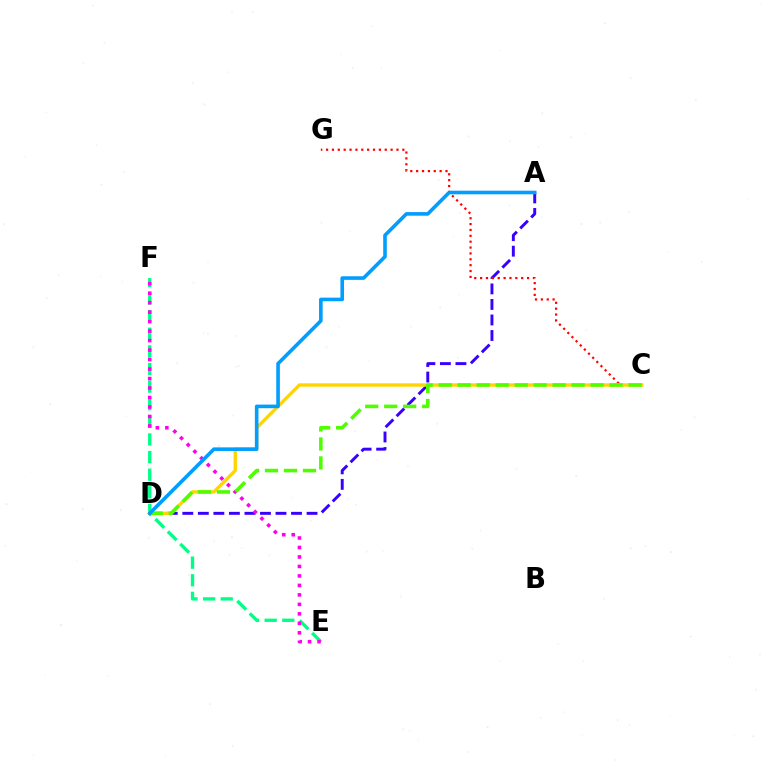{('E', 'F'): [{'color': '#00ff86', 'line_style': 'dashed', 'thickness': 2.39}, {'color': '#ff00ed', 'line_style': 'dotted', 'thickness': 2.58}], ('A', 'D'): [{'color': '#3700ff', 'line_style': 'dashed', 'thickness': 2.11}, {'color': '#009eff', 'line_style': 'solid', 'thickness': 2.59}], ('C', 'G'): [{'color': '#ff0000', 'line_style': 'dotted', 'thickness': 1.59}], ('C', 'D'): [{'color': '#ffd500', 'line_style': 'solid', 'thickness': 2.43}, {'color': '#4fff00', 'line_style': 'dashed', 'thickness': 2.58}]}